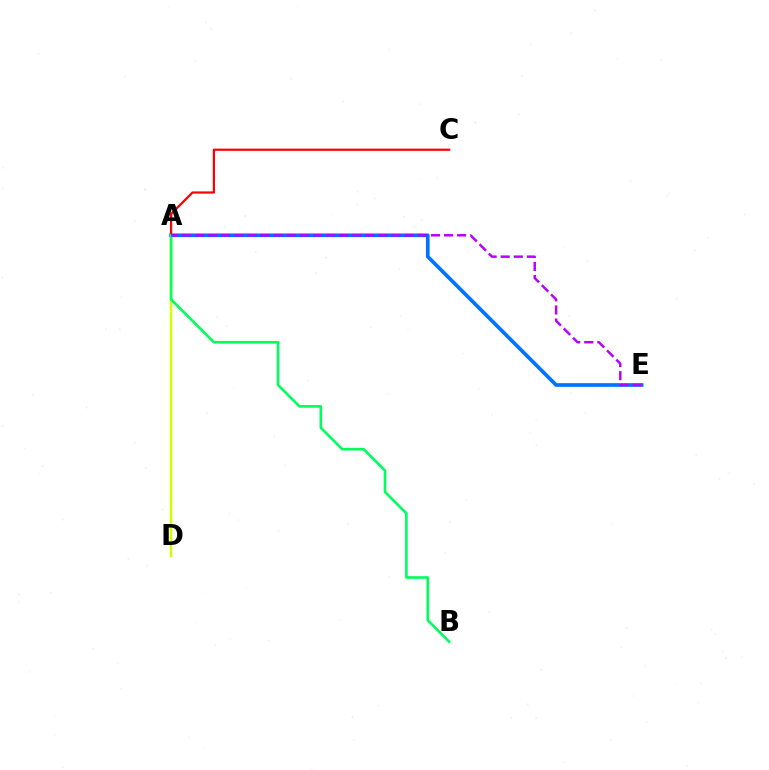{('A', 'D'): [{'color': '#d1ff00', 'line_style': 'solid', 'thickness': 1.78}], ('A', 'E'): [{'color': '#0074ff', 'line_style': 'solid', 'thickness': 2.66}, {'color': '#b900ff', 'line_style': 'dashed', 'thickness': 1.78}], ('A', 'C'): [{'color': '#ff0000', 'line_style': 'solid', 'thickness': 1.6}], ('A', 'B'): [{'color': '#00ff5c', 'line_style': 'solid', 'thickness': 1.9}]}